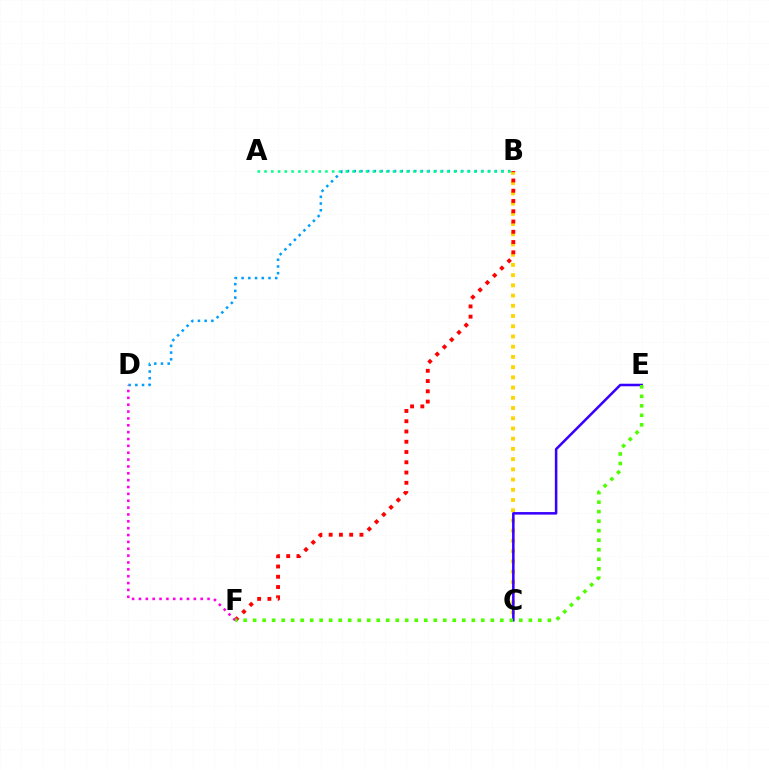{('B', 'D'): [{'color': '#009eff', 'line_style': 'dotted', 'thickness': 1.83}], ('B', 'C'): [{'color': '#ffd500', 'line_style': 'dotted', 'thickness': 2.78}], ('B', 'F'): [{'color': '#ff0000', 'line_style': 'dotted', 'thickness': 2.79}], ('C', 'E'): [{'color': '#3700ff', 'line_style': 'solid', 'thickness': 1.82}], ('A', 'B'): [{'color': '#00ff86', 'line_style': 'dotted', 'thickness': 1.84}], ('D', 'F'): [{'color': '#ff00ed', 'line_style': 'dotted', 'thickness': 1.86}], ('E', 'F'): [{'color': '#4fff00', 'line_style': 'dotted', 'thickness': 2.58}]}